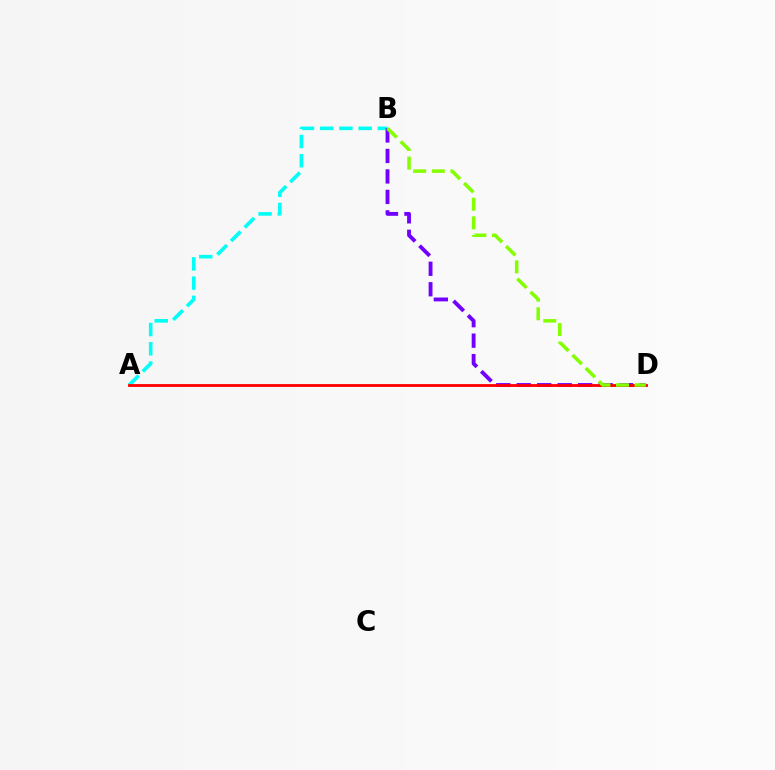{('A', 'B'): [{'color': '#00fff6', 'line_style': 'dashed', 'thickness': 2.61}], ('B', 'D'): [{'color': '#7200ff', 'line_style': 'dashed', 'thickness': 2.78}, {'color': '#84ff00', 'line_style': 'dashed', 'thickness': 2.53}], ('A', 'D'): [{'color': '#ff0000', 'line_style': 'solid', 'thickness': 2.03}]}